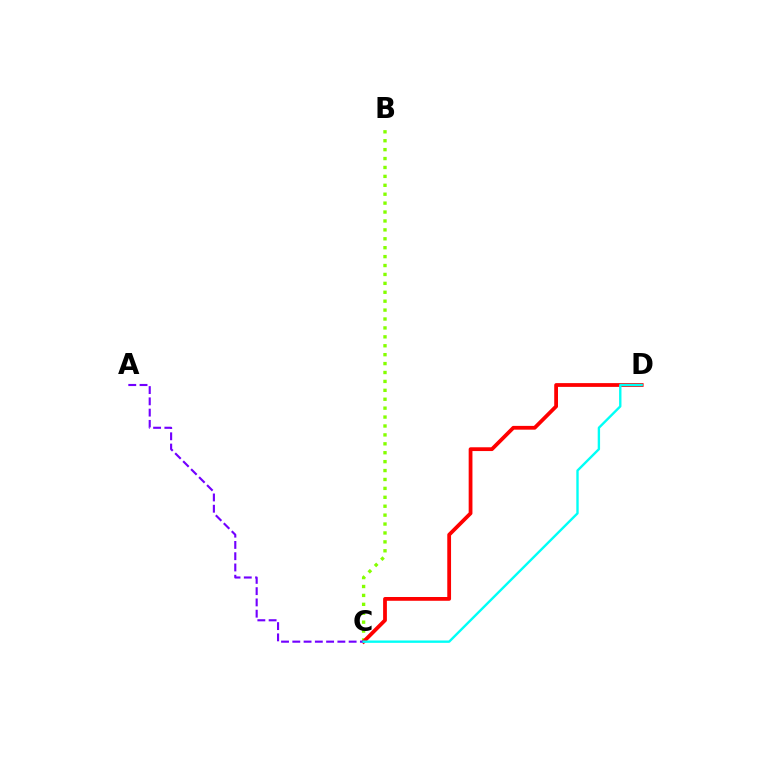{('B', 'C'): [{'color': '#84ff00', 'line_style': 'dotted', 'thickness': 2.42}], ('C', 'D'): [{'color': '#ff0000', 'line_style': 'solid', 'thickness': 2.72}, {'color': '#00fff6', 'line_style': 'solid', 'thickness': 1.71}], ('A', 'C'): [{'color': '#7200ff', 'line_style': 'dashed', 'thickness': 1.53}]}